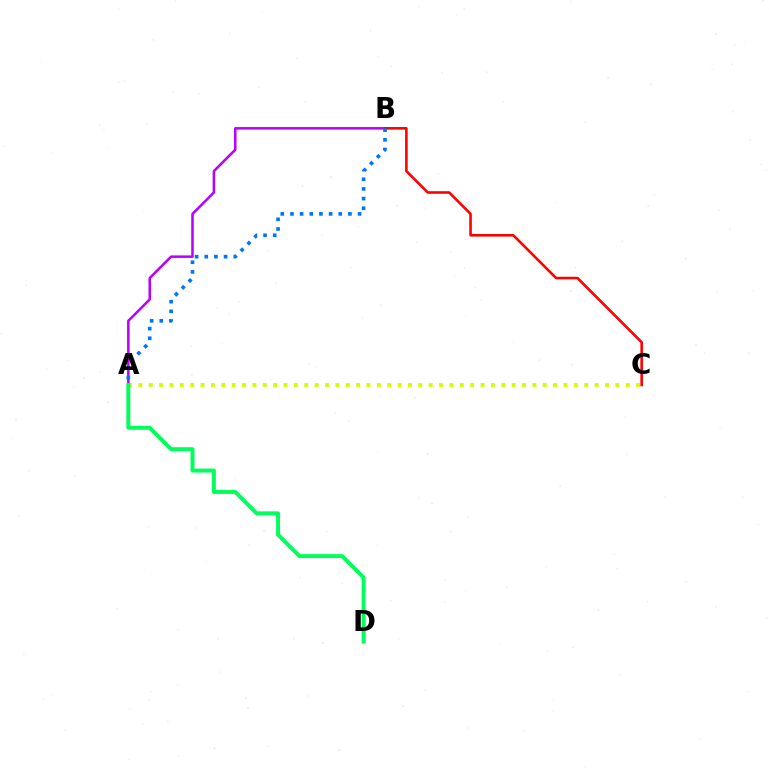{('A', 'B'): [{'color': '#b900ff', 'line_style': 'solid', 'thickness': 1.82}, {'color': '#0074ff', 'line_style': 'dotted', 'thickness': 2.63}], ('B', 'C'): [{'color': '#ff0000', 'line_style': 'solid', 'thickness': 1.87}], ('A', 'C'): [{'color': '#d1ff00', 'line_style': 'dotted', 'thickness': 2.82}], ('A', 'D'): [{'color': '#00ff5c', 'line_style': 'solid', 'thickness': 2.85}]}